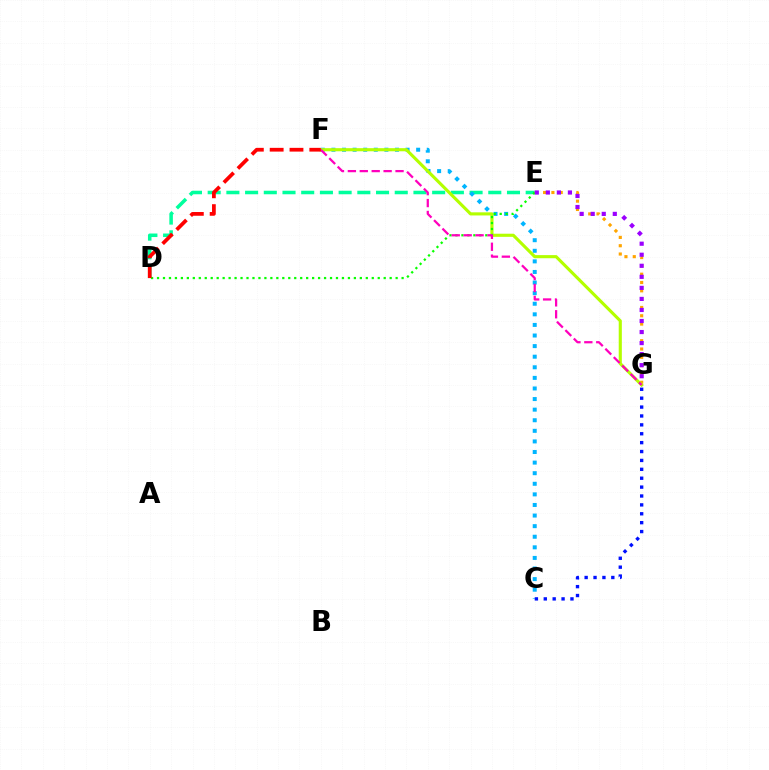{('D', 'E'): [{'color': '#00ff9d', 'line_style': 'dashed', 'thickness': 2.54}, {'color': '#08ff00', 'line_style': 'dotted', 'thickness': 1.62}], ('C', 'F'): [{'color': '#00b5ff', 'line_style': 'dotted', 'thickness': 2.88}], ('E', 'G'): [{'color': '#ffa500', 'line_style': 'dotted', 'thickness': 2.26}, {'color': '#9b00ff', 'line_style': 'dotted', 'thickness': 3.0}], ('F', 'G'): [{'color': '#b3ff00', 'line_style': 'solid', 'thickness': 2.25}, {'color': '#ff00bd', 'line_style': 'dashed', 'thickness': 1.62}], ('D', 'F'): [{'color': '#ff0000', 'line_style': 'dashed', 'thickness': 2.69}], ('C', 'G'): [{'color': '#0010ff', 'line_style': 'dotted', 'thickness': 2.42}]}